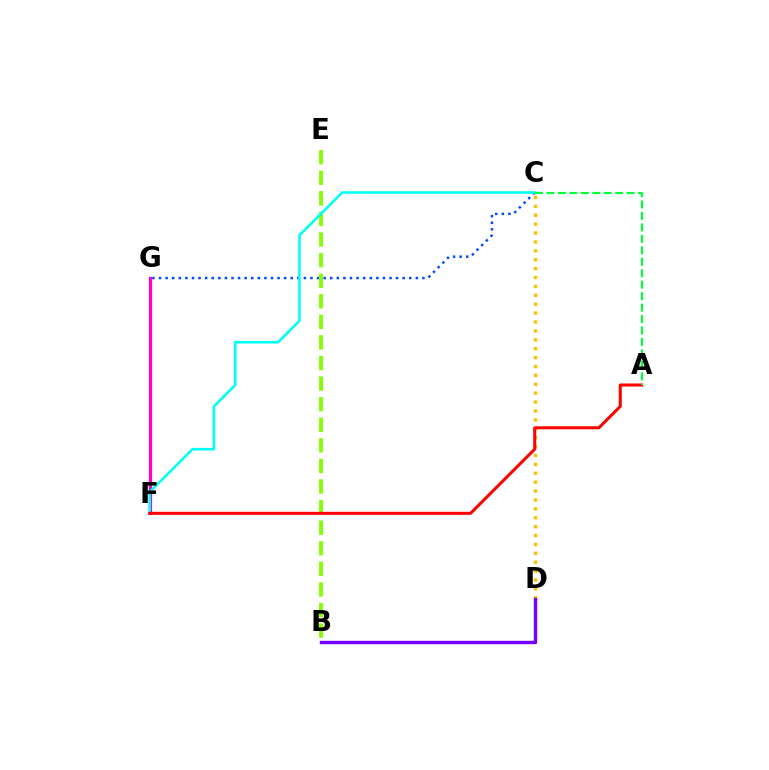{('F', 'G'): [{'color': '#ff00cf', 'line_style': 'solid', 'thickness': 2.31}], ('C', 'G'): [{'color': '#004bff', 'line_style': 'dotted', 'thickness': 1.79}], ('B', 'E'): [{'color': '#84ff00', 'line_style': 'dashed', 'thickness': 2.8}], ('C', 'D'): [{'color': '#ffbd00', 'line_style': 'dotted', 'thickness': 2.42}], ('C', 'F'): [{'color': '#00fff6', 'line_style': 'solid', 'thickness': 1.85}], ('A', 'F'): [{'color': '#ff0000', 'line_style': 'solid', 'thickness': 2.18}], ('A', 'C'): [{'color': '#00ff39', 'line_style': 'dashed', 'thickness': 1.56}], ('B', 'D'): [{'color': '#7200ff', 'line_style': 'solid', 'thickness': 2.44}]}